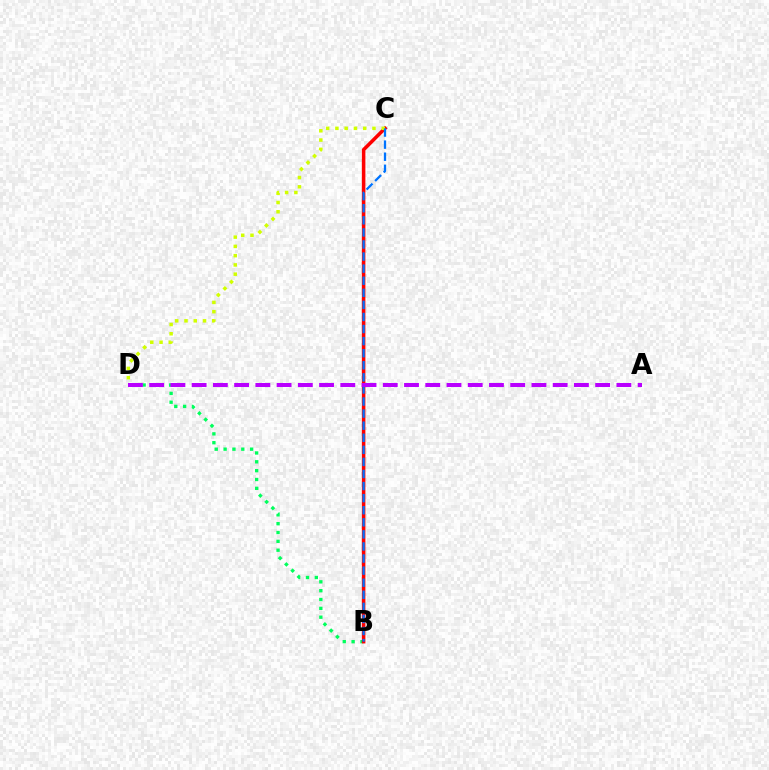{('B', 'D'): [{'color': '#00ff5c', 'line_style': 'dotted', 'thickness': 2.4}], ('B', 'C'): [{'color': '#ff0000', 'line_style': 'solid', 'thickness': 2.55}, {'color': '#0074ff', 'line_style': 'dashed', 'thickness': 1.64}], ('C', 'D'): [{'color': '#d1ff00', 'line_style': 'dotted', 'thickness': 2.52}], ('A', 'D'): [{'color': '#b900ff', 'line_style': 'dashed', 'thickness': 2.89}]}